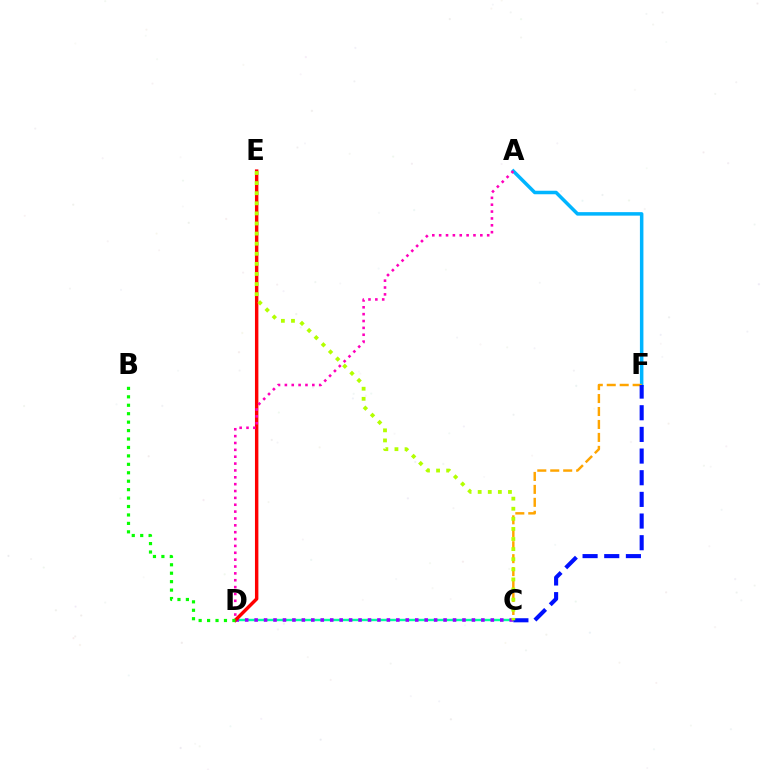{('C', 'D'): [{'color': '#00ff9d', 'line_style': 'solid', 'thickness': 1.72}, {'color': '#9b00ff', 'line_style': 'dotted', 'thickness': 2.57}], ('A', 'F'): [{'color': '#00b5ff', 'line_style': 'solid', 'thickness': 2.52}], ('D', 'E'): [{'color': '#ff0000', 'line_style': 'solid', 'thickness': 2.46}], ('C', 'F'): [{'color': '#ffa500', 'line_style': 'dashed', 'thickness': 1.76}, {'color': '#0010ff', 'line_style': 'dashed', 'thickness': 2.94}], ('A', 'D'): [{'color': '#ff00bd', 'line_style': 'dotted', 'thickness': 1.86}], ('B', 'D'): [{'color': '#08ff00', 'line_style': 'dotted', 'thickness': 2.29}], ('C', 'E'): [{'color': '#b3ff00', 'line_style': 'dotted', 'thickness': 2.74}]}